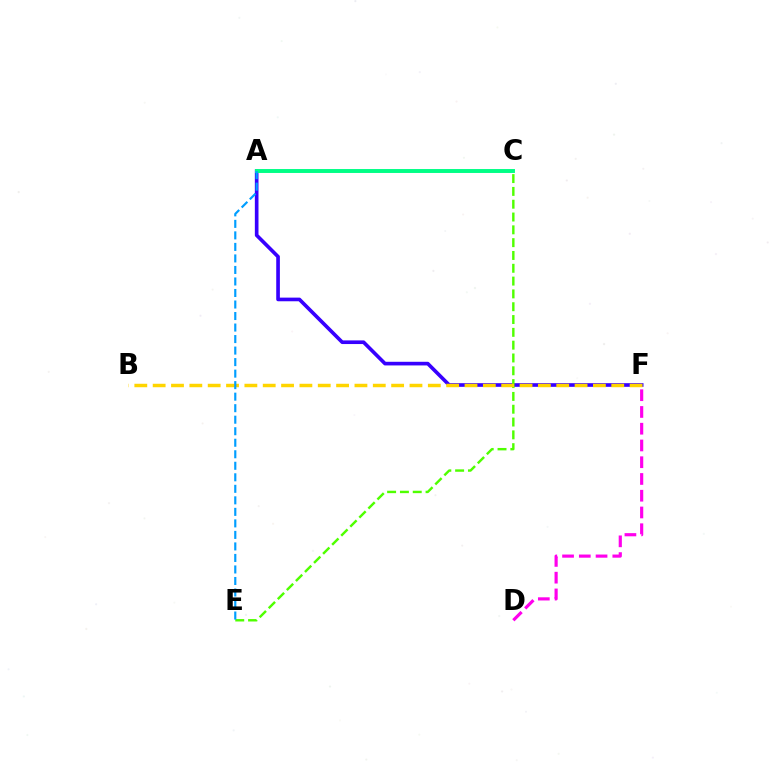{('A', 'F'): [{'color': '#3700ff', 'line_style': 'solid', 'thickness': 2.63}], ('A', 'C'): [{'color': '#ff0000', 'line_style': 'solid', 'thickness': 1.53}, {'color': '#00ff86', 'line_style': 'solid', 'thickness': 2.82}], ('C', 'E'): [{'color': '#4fff00', 'line_style': 'dashed', 'thickness': 1.74}], ('D', 'F'): [{'color': '#ff00ed', 'line_style': 'dashed', 'thickness': 2.28}], ('B', 'F'): [{'color': '#ffd500', 'line_style': 'dashed', 'thickness': 2.49}], ('A', 'E'): [{'color': '#009eff', 'line_style': 'dashed', 'thickness': 1.56}]}